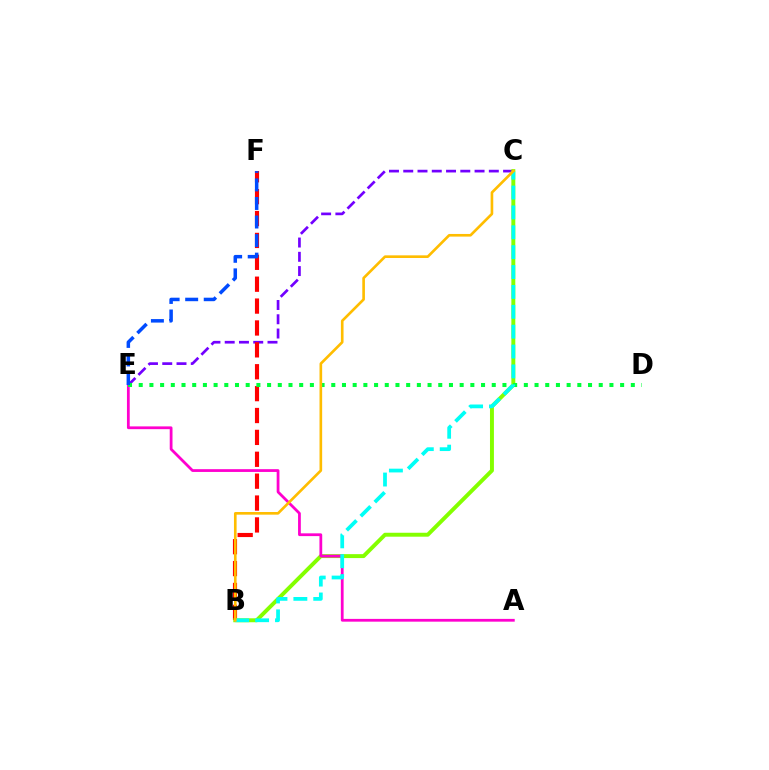{('C', 'E'): [{'color': '#7200ff', 'line_style': 'dashed', 'thickness': 1.94}], ('B', 'F'): [{'color': '#ff0000', 'line_style': 'dashed', 'thickness': 2.97}], ('B', 'C'): [{'color': '#84ff00', 'line_style': 'solid', 'thickness': 2.83}, {'color': '#00fff6', 'line_style': 'dashed', 'thickness': 2.7}, {'color': '#ffbd00', 'line_style': 'solid', 'thickness': 1.9}], ('A', 'E'): [{'color': '#ff00cf', 'line_style': 'solid', 'thickness': 2.0}], ('D', 'E'): [{'color': '#00ff39', 'line_style': 'dotted', 'thickness': 2.91}], ('E', 'F'): [{'color': '#004bff', 'line_style': 'dashed', 'thickness': 2.52}]}